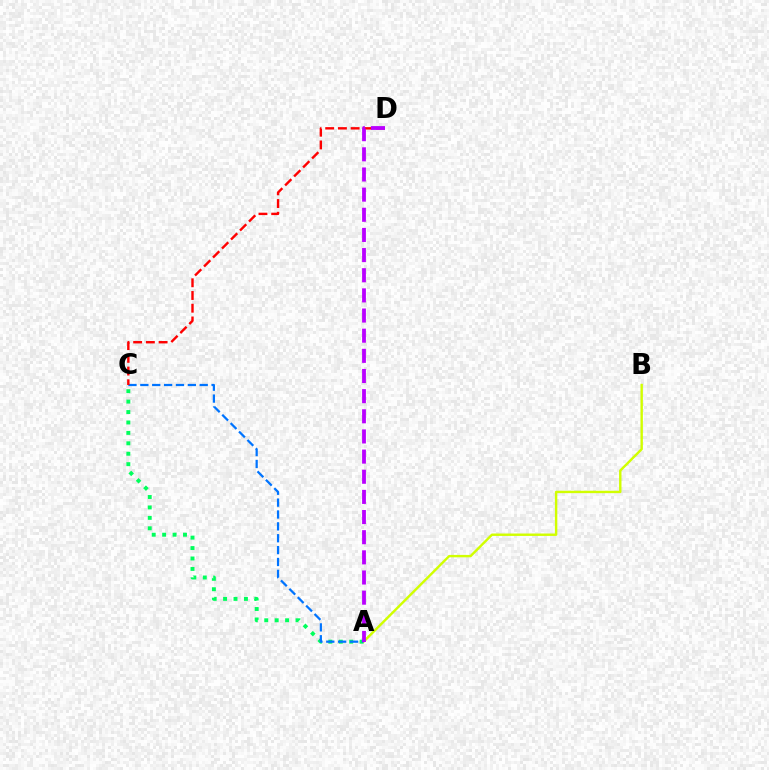{('A', 'C'): [{'color': '#00ff5c', 'line_style': 'dotted', 'thickness': 2.83}, {'color': '#0074ff', 'line_style': 'dashed', 'thickness': 1.61}], ('A', 'B'): [{'color': '#d1ff00', 'line_style': 'solid', 'thickness': 1.73}], ('C', 'D'): [{'color': '#ff0000', 'line_style': 'dashed', 'thickness': 1.73}], ('A', 'D'): [{'color': '#b900ff', 'line_style': 'dashed', 'thickness': 2.74}]}